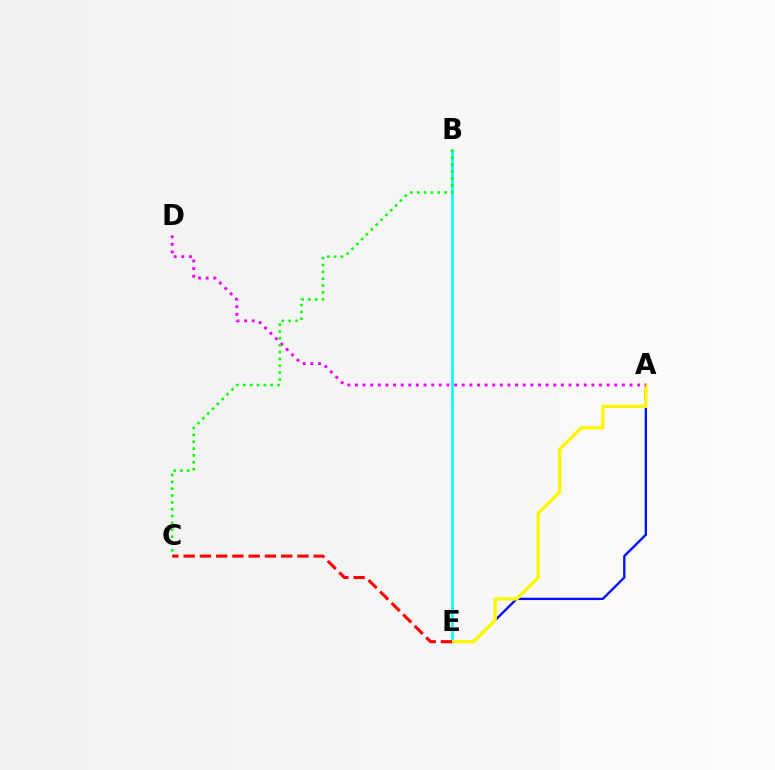{('B', 'E'): [{'color': '#00fff6', 'line_style': 'solid', 'thickness': 1.9}], ('A', 'E'): [{'color': '#0010ff', 'line_style': 'solid', 'thickness': 1.68}, {'color': '#fcf500', 'line_style': 'solid', 'thickness': 2.42}], ('A', 'D'): [{'color': '#ee00ff', 'line_style': 'dotted', 'thickness': 2.07}], ('C', 'E'): [{'color': '#ff0000', 'line_style': 'dashed', 'thickness': 2.21}], ('B', 'C'): [{'color': '#08ff00', 'line_style': 'dotted', 'thickness': 1.86}]}